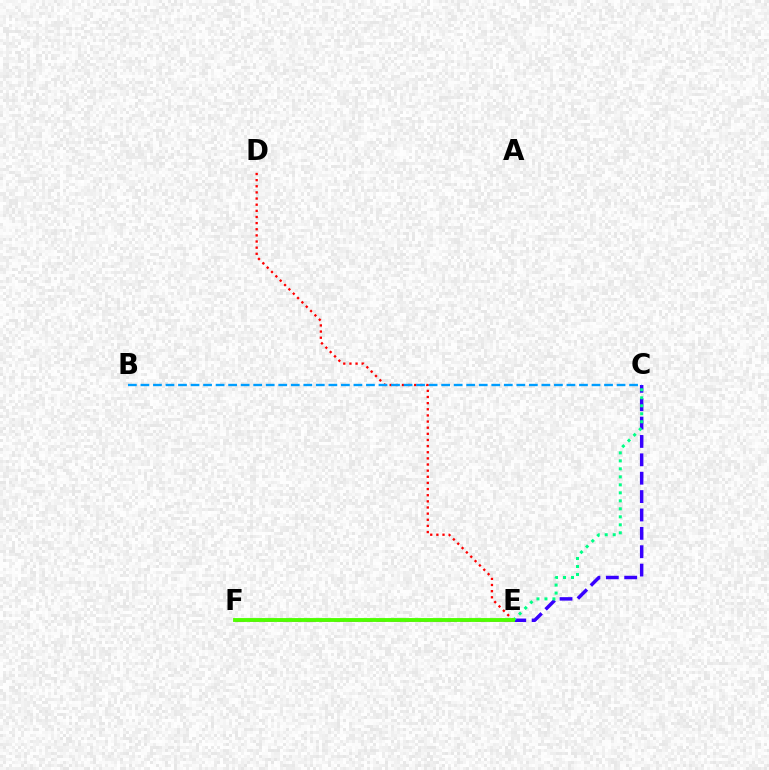{('C', 'E'): [{'color': '#3700ff', 'line_style': 'dashed', 'thickness': 2.5}, {'color': '#00ff86', 'line_style': 'dotted', 'thickness': 2.17}], ('D', 'E'): [{'color': '#ff0000', 'line_style': 'dotted', 'thickness': 1.67}], ('E', 'F'): [{'color': '#ffd500', 'line_style': 'dashed', 'thickness': 1.52}, {'color': '#ff00ed', 'line_style': 'dashed', 'thickness': 1.92}, {'color': '#4fff00', 'line_style': 'solid', 'thickness': 2.78}], ('B', 'C'): [{'color': '#009eff', 'line_style': 'dashed', 'thickness': 1.7}]}